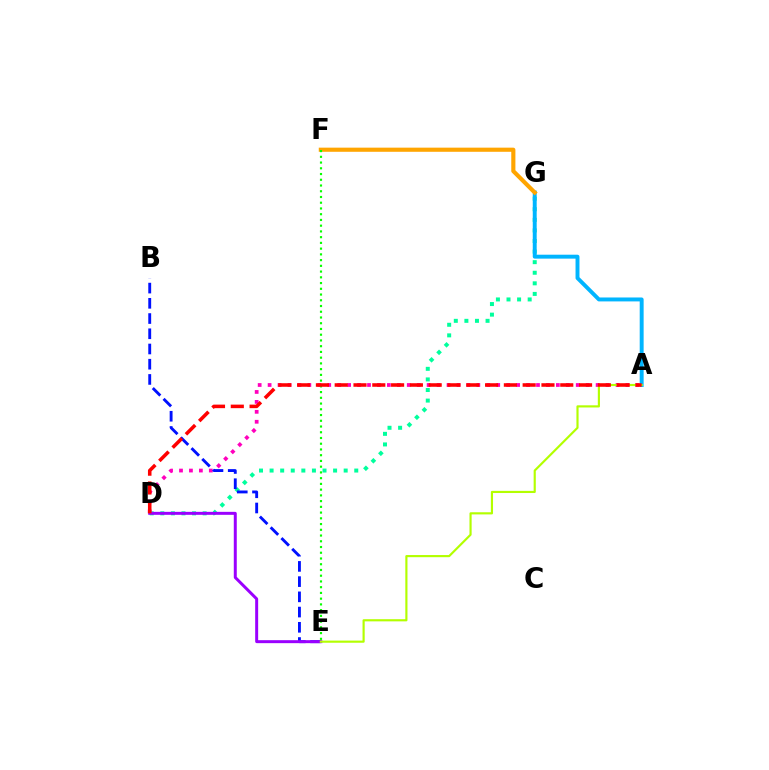{('D', 'G'): [{'color': '#00ff9d', 'line_style': 'dotted', 'thickness': 2.88}], ('A', 'G'): [{'color': '#00b5ff', 'line_style': 'solid', 'thickness': 2.83}], ('F', 'G'): [{'color': '#ffa500', 'line_style': 'solid', 'thickness': 2.98}], ('A', 'D'): [{'color': '#ff00bd', 'line_style': 'dotted', 'thickness': 2.7}, {'color': '#ff0000', 'line_style': 'dashed', 'thickness': 2.55}], ('B', 'E'): [{'color': '#0010ff', 'line_style': 'dashed', 'thickness': 2.07}], ('D', 'E'): [{'color': '#9b00ff', 'line_style': 'solid', 'thickness': 2.15}], ('E', 'F'): [{'color': '#08ff00', 'line_style': 'dotted', 'thickness': 1.56}], ('A', 'E'): [{'color': '#b3ff00', 'line_style': 'solid', 'thickness': 1.55}]}